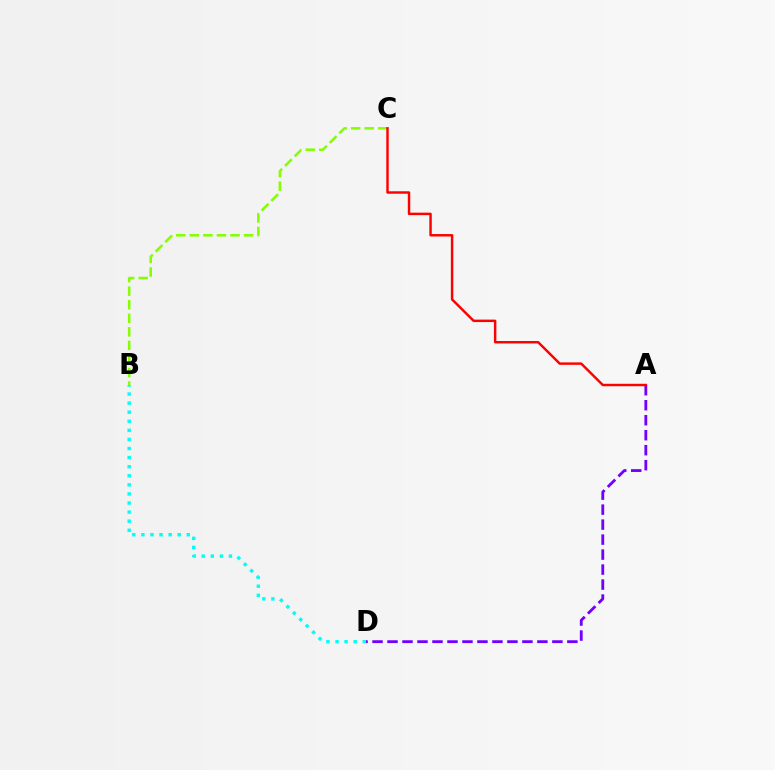{('A', 'D'): [{'color': '#7200ff', 'line_style': 'dashed', 'thickness': 2.04}], ('B', 'C'): [{'color': '#84ff00', 'line_style': 'dashed', 'thickness': 1.84}], ('A', 'C'): [{'color': '#ff0000', 'line_style': 'solid', 'thickness': 1.77}], ('B', 'D'): [{'color': '#00fff6', 'line_style': 'dotted', 'thickness': 2.47}]}